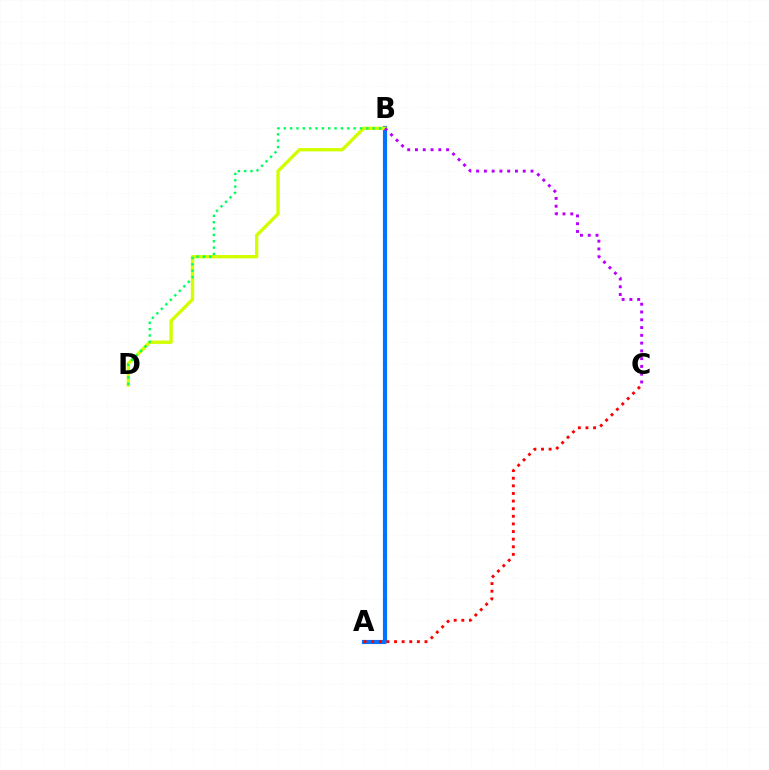{('A', 'B'): [{'color': '#0074ff', 'line_style': 'solid', 'thickness': 2.97}], ('B', 'D'): [{'color': '#d1ff00', 'line_style': 'solid', 'thickness': 2.42}, {'color': '#00ff5c', 'line_style': 'dotted', 'thickness': 1.73}], ('B', 'C'): [{'color': '#b900ff', 'line_style': 'dotted', 'thickness': 2.11}], ('A', 'C'): [{'color': '#ff0000', 'line_style': 'dotted', 'thickness': 2.07}]}